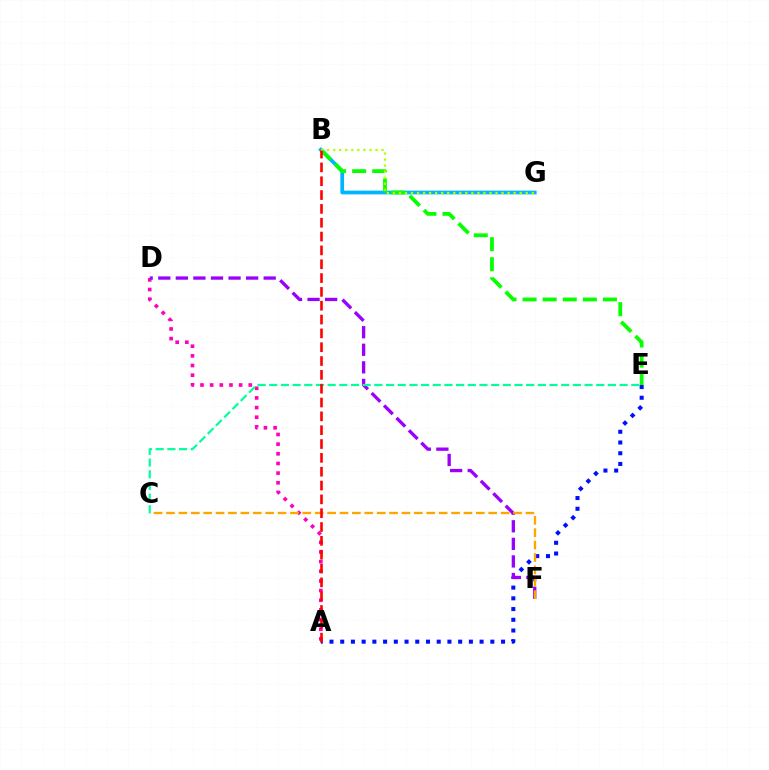{('A', 'E'): [{'color': '#0010ff', 'line_style': 'dotted', 'thickness': 2.91}], ('A', 'D'): [{'color': '#ff00bd', 'line_style': 'dotted', 'thickness': 2.62}], ('D', 'F'): [{'color': '#9b00ff', 'line_style': 'dashed', 'thickness': 2.39}], ('C', 'F'): [{'color': '#ffa500', 'line_style': 'dashed', 'thickness': 1.68}], ('B', 'G'): [{'color': '#00b5ff', 'line_style': 'solid', 'thickness': 2.7}, {'color': '#b3ff00', 'line_style': 'dotted', 'thickness': 1.64}], ('C', 'E'): [{'color': '#00ff9d', 'line_style': 'dashed', 'thickness': 1.59}], ('B', 'E'): [{'color': '#08ff00', 'line_style': 'dashed', 'thickness': 2.73}], ('A', 'B'): [{'color': '#ff0000', 'line_style': 'dashed', 'thickness': 1.88}]}